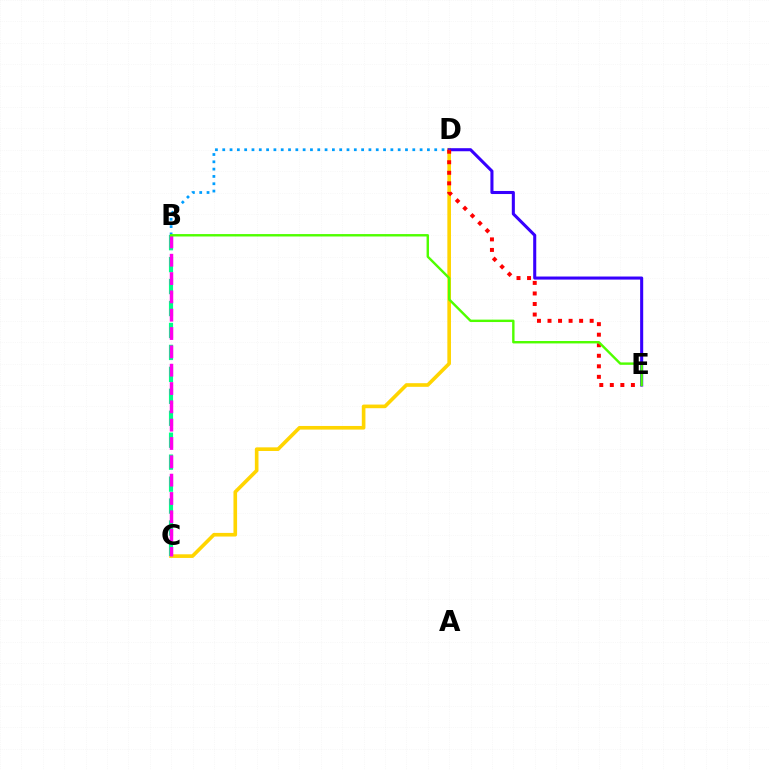{('C', 'D'): [{'color': '#ffd500', 'line_style': 'solid', 'thickness': 2.62}], ('B', 'C'): [{'color': '#00ff86', 'line_style': 'dashed', 'thickness': 2.98}, {'color': '#ff00ed', 'line_style': 'dashed', 'thickness': 2.49}], ('D', 'E'): [{'color': '#3700ff', 'line_style': 'solid', 'thickness': 2.21}, {'color': '#ff0000', 'line_style': 'dotted', 'thickness': 2.86}], ('B', 'D'): [{'color': '#009eff', 'line_style': 'dotted', 'thickness': 1.99}], ('B', 'E'): [{'color': '#4fff00', 'line_style': 'solid', 'thickness': 1.74}]}